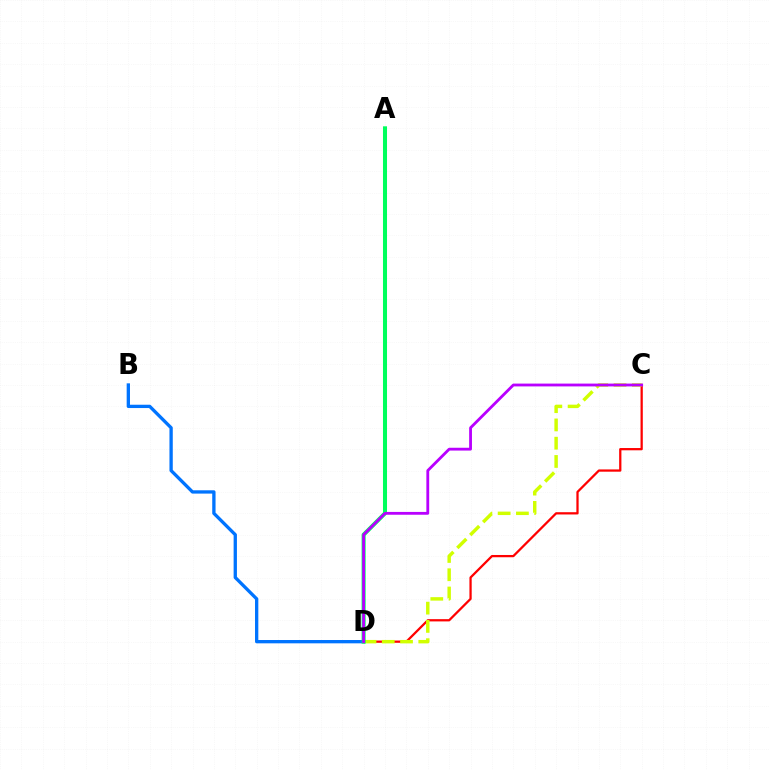{('C', 'D'): [{'color': '#ff0000', 'line_style': 'solid', 'thickness': 1.63}, {'color': '#d1ff00', 'line_style': 'dashed', 'thickness': 2.48}, {'color': '#b900ff', 'line_style': 'solid', 'thickness': 2.03}], ('B', 'D'): [{'color': '#0074ff', 'line_style': 'solid', 'thickness': 2.39}], ('A', 'D'): [{'color': '#00ff5c', 'line_style': 'solid', 'thickness': 2.91}]}